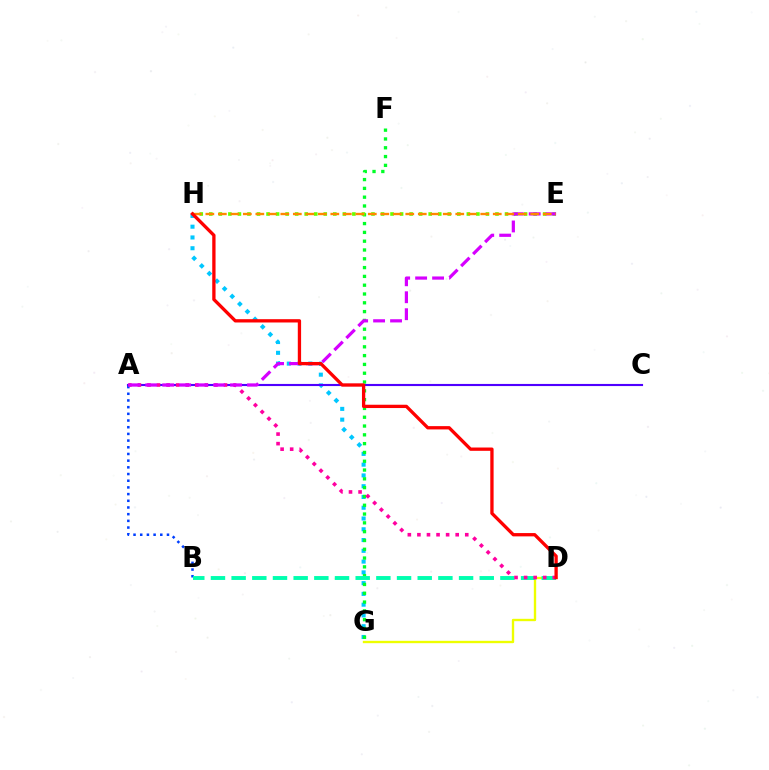{('G', 'H'): [{'color': '#00c7ff', 'line_style': 'dotted', 'thickness': 2.93}], ('A', 'C'): [{'color': '#4f00ff', 'line_style': 'solid', 'thickness': 1.53}], ('D', 'G'): [{'color': '#eeff00', 'line_style': 'solid', 'thickness': 1.7}], ('A', 'B'): [{'color': '#003fff', 'line_style': 'dotted', 'thickness': 1.82}], ('F', 'G'): [{'color': '#00ff27', 'line_style': 'dotted', 'thickness': 2.39}], ('E', 'H'): [{'color': '#66ff00', 'line_style': 'dotted', 'thickness': 2.59}, {'color': '#ff8800', 'line_style': 'dashed', 'thickness': 1.7}], ('B', 'D'): [{'color': '#00ffaf', 'line_style': 'dashed', 'thickness': 2.81}], ('A', 'D'): [{'color': '#ff00a0', 'line_style': 'dotted', 'thickness': 2.6}], ('A', 'E'): [{'color': '#d600ff', 'line_style': 'dashed', 'thickness': 2.3}], ('D', 'H'): [{'color': '#ff0000', 'line_style': 'solid', 'thickness': 2.38}]}